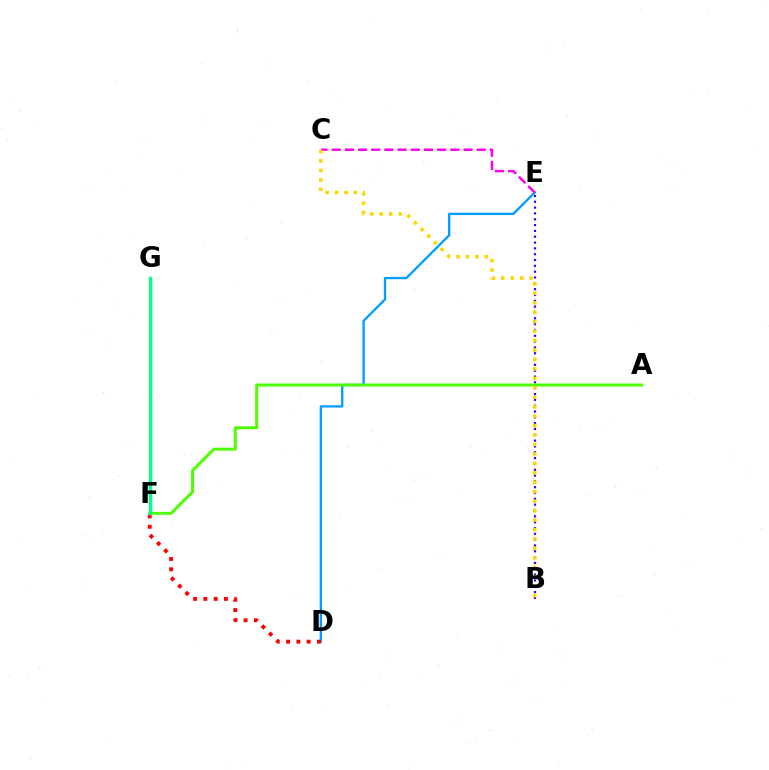{('B', 'E'): [{'color': '#3700ff', 'line_style': 'dotted', 'thickness': 1.58}], ('D', 'E'): [{'color': '#009eff', 'line_style': 'solid', 'thickness': 1.67}], ('A', 'F'): [{'color': '#4fff00', 'line_style': 'solid', 'thickness': 2.17}], ('C', 'E'): [{'color': '#ff00ed', 'line_style': 'dashed', 'thickness': 1.79}], ('D', 'F'): [{'color': '#ff0000', 'line_style': 'dotted', 'thickness': 2.79}], ('F', 'G'): [{'color': '#00ff86', 'line_style': 'solid', 'thickness': 2.41}], ('B', 'C'): [{'color': '#ffd500', 'line_style': 'dotted', 'thickness': 2.57}]}